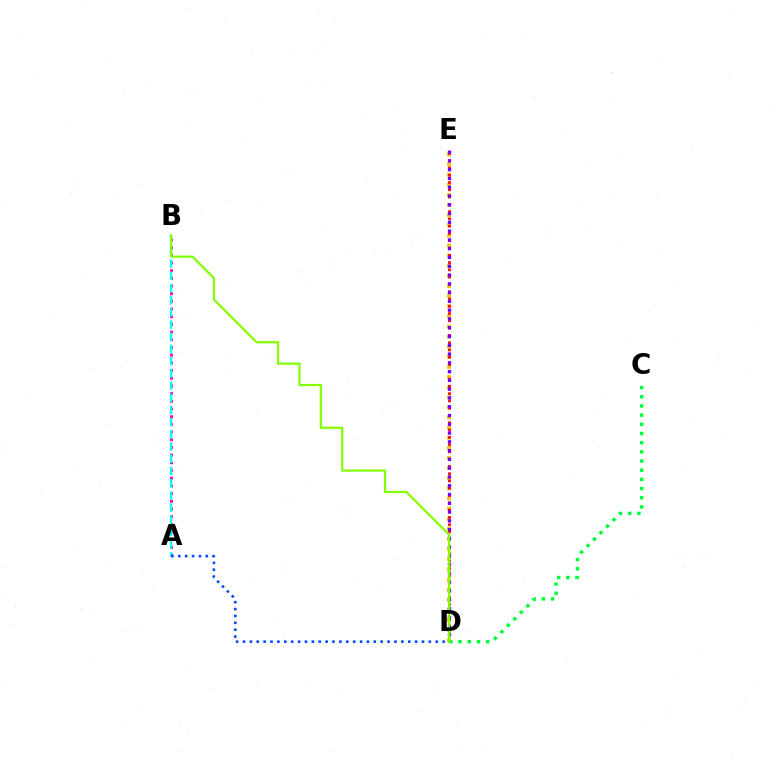{('A', 'B'): [{'color': '#ff00cf', 'line_style': 'dotted', 'thickness': 2.09}, {'color': '#00fff6', 'line_style': 'dashed', 'thickness': 1.66}], ('D', 'E'): [{'color': '#ffbd00', 'line_style': 'dotted', 'thickness': 2.75}, {'color': '#ff0000', 'line_style': 'dotted', 'thickness': 1.98}, {'color': '#7200ff', 'line_style': 'dotted', 'thickness': 2.38}], ('A', 'D'): [{'color': '#004bff', 'line_style': 'dotted', 'thickness': 1.87}], ('C', 'D'): [{'color': '#00ff39', 'line_style': 'dotted', 'thickness': 2.49}], ('B', 'D'): [{'color': '#84ff00', 'line_style': 'solid', 'thickness': 1.6}]}